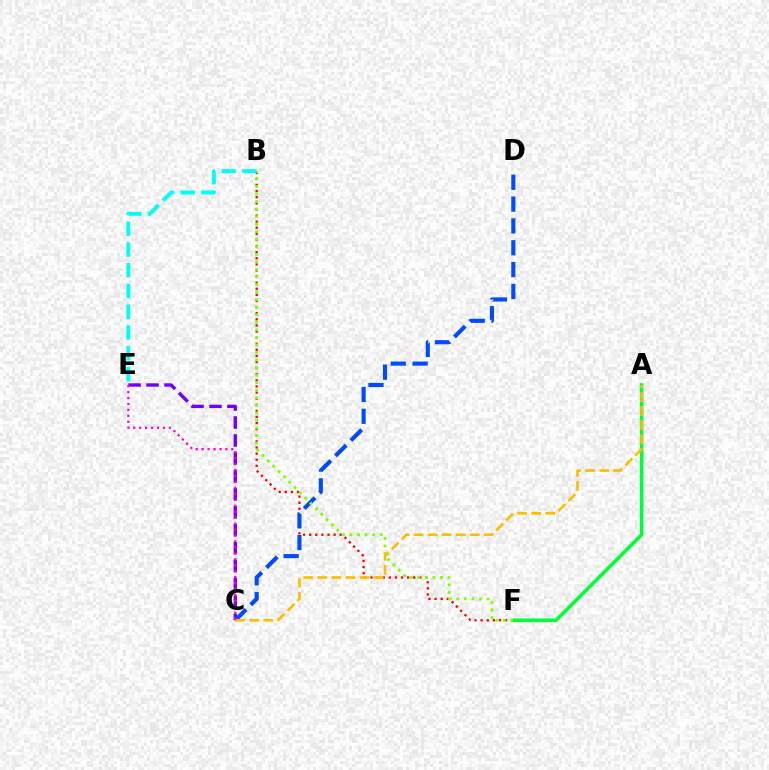{('A', 'F'): [{'color': '#00ff39', 'line_style': 'solid', 'thickness': 2.58}], ('C', 'E'): [{'color': '#7200ff', 'line_style': 'dashed', 'thickness': 2.44}, {'color': '#ff00cf', 'line_style': 'dotted', 'thickness': 1.62}], ('B', 'F'): [{'color': '#ff0000', 'line_style': 'dotted', 'thickness': 1.66}, {'color': '#84ff00', 'line_style': 'dotted', 'thickness': 2.05}], ('C', 'D'): [{'color': '#004bff', 'line_style': 'dashed', 'thickness': 2.97}], ('A', 'C'): [{'color': '#ffbd00', 'line_style': 'dashed', 'thickness': 1.91}], ('B', 'E'): [{'color': '#00fff6', 'line_style': 'dashed', 'thickness': 2.82}]}